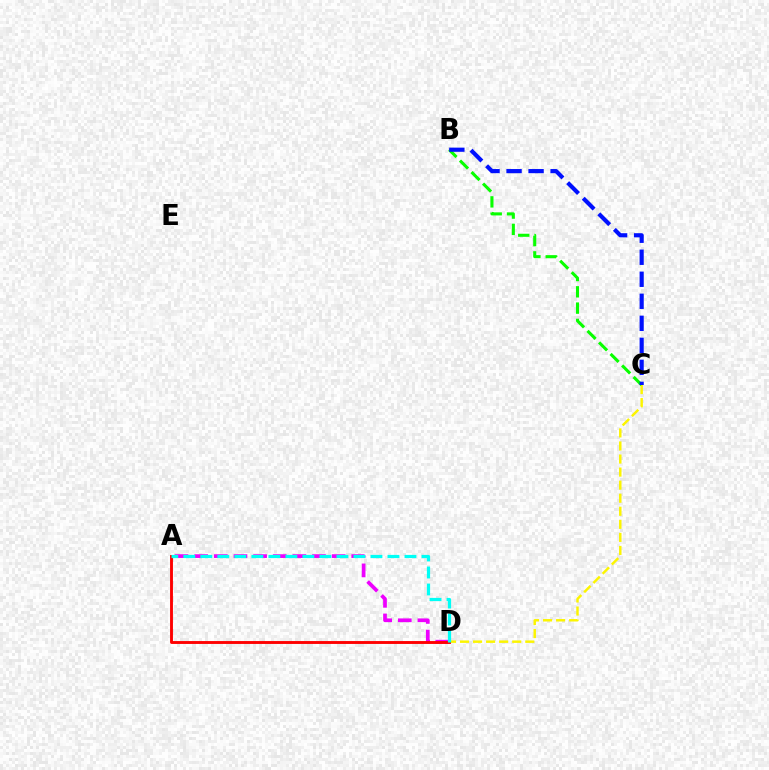{('A', 'D'): [{'color': '#ee00ff', 'line_style': 'dashed', 'thickness': 2.67}, {'color': '#ff0000', 'line_style': 'solid', 'thickness': 2.08}, {'color': '#00fff6', 'line_style': 'dashed', 'thickness': 2.31}], ('C', 'D'): [{'color': '#fcf500', 'line_style': 'dashed', 'thickness': 1.77}], ('B', 'C'): [{'color': '#08ff00', 'line_style': 'dashed', 'thickness': 2.21}, {'color': '#0010ff', 'line_style': 'dashed', 'thickness': 2.99}]}